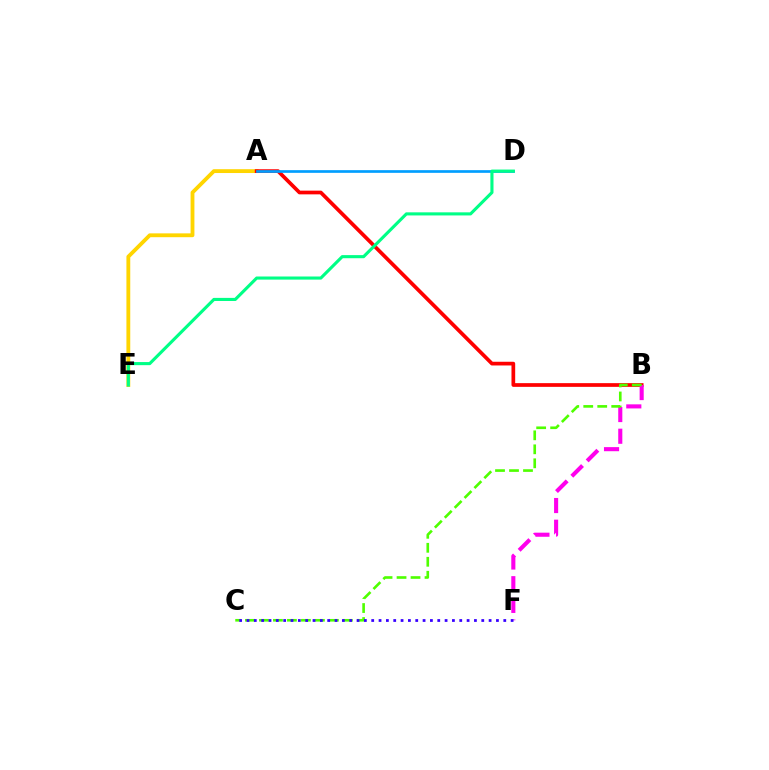{('A', 'E'): [{'color': '#ffd500', 'line_style': 'solid', 'thickness': 2.76}], ('A', 'B'): [{'color': '#ff0000', 'line_style': 'solid', 'thickness': 2.67}], ('A', 'D'): [{'color': '#009eff', 'line_style': 'solid', 'thickness': 1.94}], ('B', 'F'): [{'color': '#ff00ed', 'line_style': 'dashed', 'thickness': 2.95}], ('B', 'C'): [{'color': '#4fff00', 'line_style': 'dashed', 'thickness': 1.9}], ('C', 'F'): [{'color': '#3700ff', 'line_style': 'dotted', 'thickness': 1.99}], ('D', 'E'): [{'color': '#00ff86', 'line_style': 'solid', 'thickness': 2.24}]}